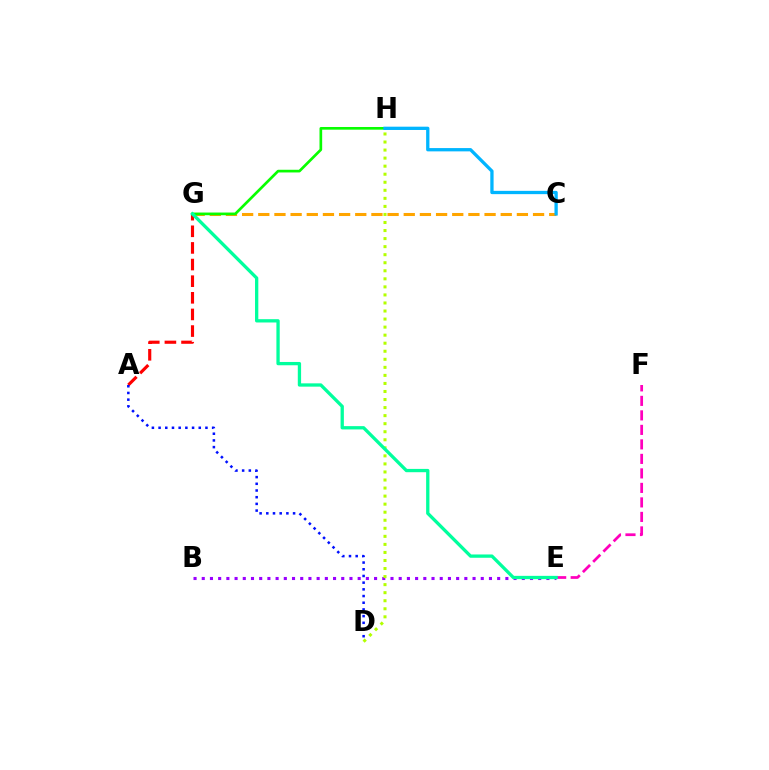{('C', 'G'): [{'color': '#ffa500', 'line_style': 'dashed', 'thickness': 2.2}], ('E', 'F'): [{'color': '#ff00bd', 'line_style': 'dashed', 'thickness': 1.97}], ('A', 'G'): [{'color': '#ff0000', 'line_style': 'dashed', 'thickness': 2.26}], ('B', 'E'): [{'color': '#9b00ff', 'line_style': 'dotted', 'thickness': 2.23}], ('G', 'H'): [{'color': '#08ff00', 'line_style': 'solid', 'thickness': 1.93}], ('A', 'D'): [{'color': '#0010ff', 'line_style': 'dotted', 'thickness': 1.82}], ('D', 'H'): [{'color': '#b3ff00', 'line_style': 'dotted', 'thickness': 2.19}], ('E', 'G'): [{'color': '#00ff9d', 'line_style': 'solid', 'thickness': 2.38}], ('C', 'H'): [{'color': '#00b5ff', 'line_style': 'solid', 'thickness': 2.37}]}